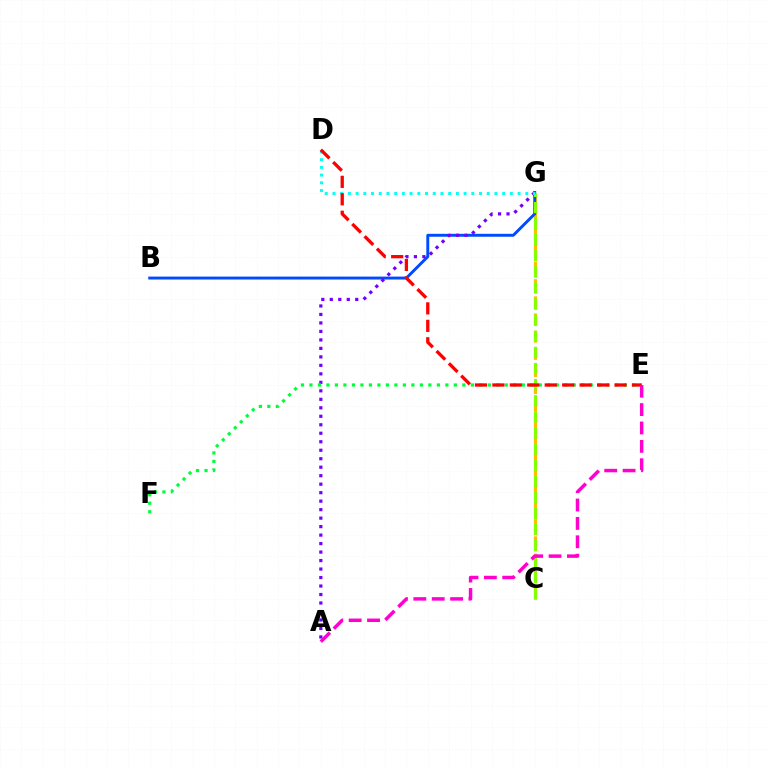{('C', 'G'): [{'color': '#ffbd00', 'line_style': 'dashed', 'thickness': 2.33}, {'color': '#84ff00', 'line_style': 'dashed', 'thickness': 2.19}], ('B', 'G'): [{'color': '#004bff', 'line_style': 'solid', 'thickness': 2.1}], ('A', 'G'): [{'color': '#7200ff', 'line_style': 'dotted', 'thickness': 2.31}], ('E', 'F'): [{'color': '#00ff39', 'line_style': 'dotted', 'thickness': 2.31}], ('D', 'G'): [{'color': '#00fff6', 'line_style': 'dotted', 'thickness': 2.1}], ('D', 'E'): [{'color': '#ff0000', 'line_style': 'dashed', 'thickness': 2.37}], ('A', 'E'): [{'color': '#ff00cf', 'line_style': 'dashed', 'thickness': 2.5}]}